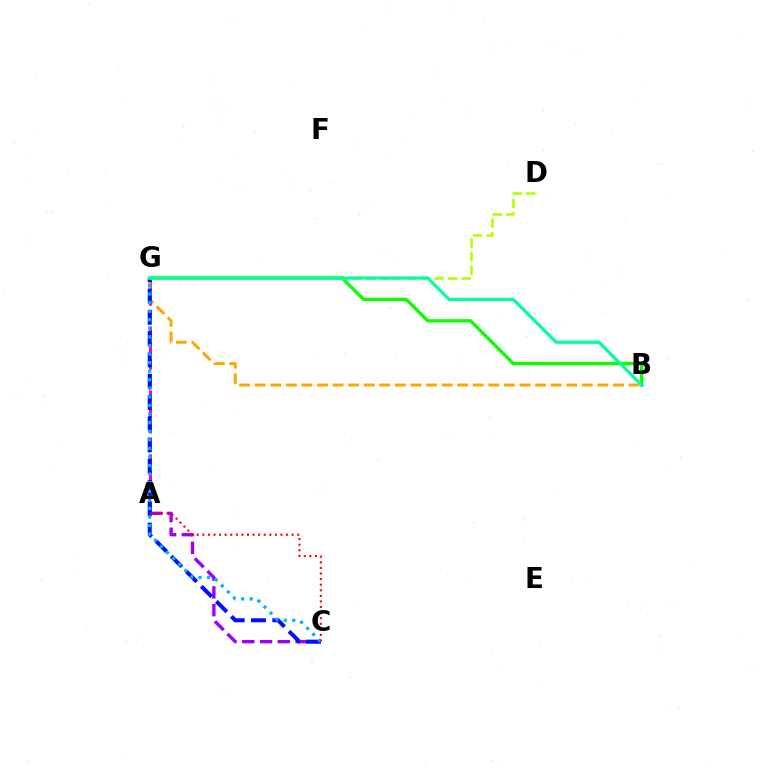{('A', 'G'): [{'color': '#ff00bd', 'line_style': 'dashed', 'thickness': 2.17}], ('B', 'G'): [{'color': '#ffa500', 'line_style': 'dashed', 'thickness': 2.12}, {'color': '#08ff00', 'line_style': 'solid', 'thickness': 2.39}, {'color': '#00ff9d', 'line_style': 'solid', 'thickness': 2.31}], ('A', 'C'): [{'color': '#9b00ff', 'line_style': 'dashed', 'thickness': 2.42}, {'color': '#ff0000', 'line_style': 'dotted', 'thickness': 1.52}], ('C', 'G'): [{'color': '#0010ff', 'line_style': 'dashed', 'thickness': 2.89}, {'color': '#00b5ff', 'line_style': 'dotted', 'thickness': 2.33}], ('D', 'G'): [{'color': '#b3ff00', 'line_style': 'dashed', 'thickness': 1.85}]}